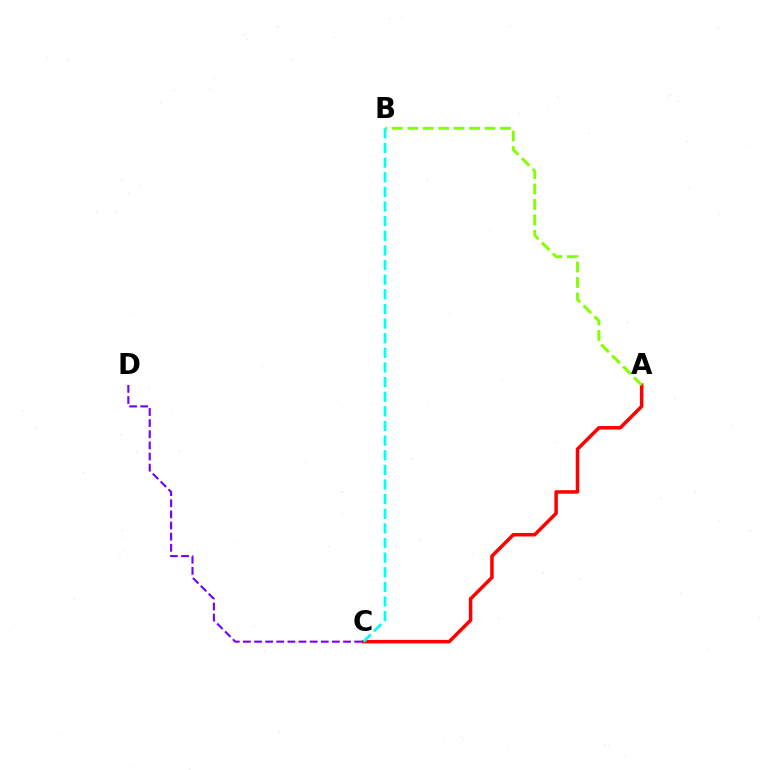{('C', 'D'): [{'color': '#7200ff', 'line_style': 'dashed', 'thickness': 1.51}], ('A', 'C'): [{'color': '#ff0000', 'line_style': 'solid', 'thickness': 2.52}], ('A', 'B'): [{'color': '#84ff00', 'line_style': 'dashed', 'thickness': 2.1}], ('B', 'C'): [{'color': '#00fff6', 'line_style': 'dashed', 'thickness': 1.99}]}